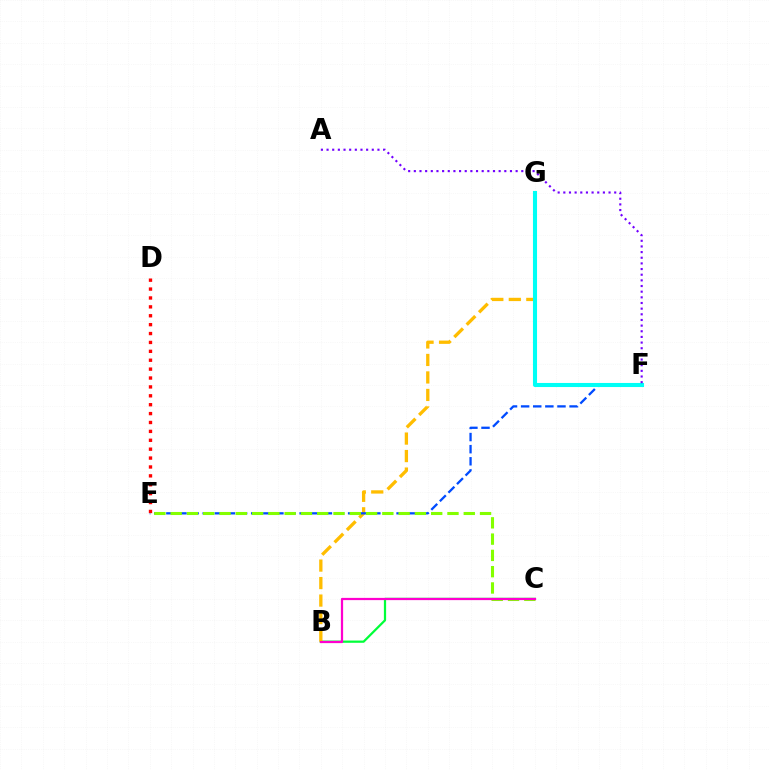{('B', 'C'): [{'color': '#00ff39', 'line_style': 'solid', 'thickness': 1.61}, {'color': '#ff00cf', 'line_style': 'solid', 'thickness': 1.61}], ('B', 'G'): [{'color': '#ffbd00', 'line_style': 'dashed', 'thickness': 2.38}], ('E', 'F'): [{'color': '#004bff', 'line_style': 'dashed', 'thickness': 1.65}], ('F', 'G'): [{'color': '#00fff6', 'line_style': 'solid', 'thickness': 2.93}], ('C', 'E'): [{'color': '#84ff00', 'line_style': 'dashed', 'thickness': 2.21}], ('D', 'E'): [{'color': '#ff0000', 'line_style': 'dotted', 'thickness': 2.42}], ('A', 'F'): [{'color': '#7200ff', 'line_style': 'dotted', 'thickness': 1.54}]}